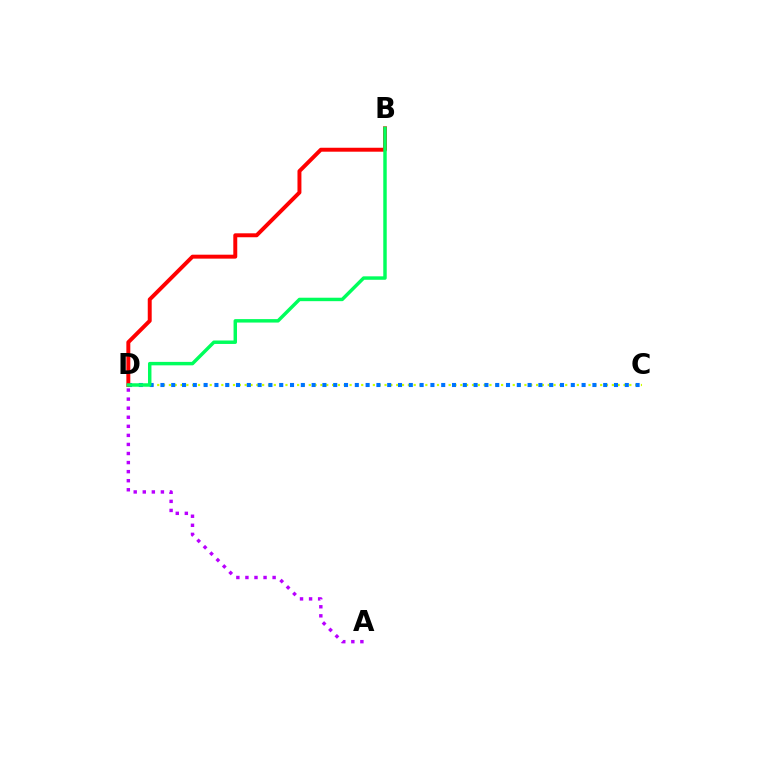{('C', 'D'): [{'color': '#d1ff00', 'line_style': 'dotted', 'thickness': 1.58}, {'color': '#0074ff', 'line_style': 'dotted', 'thickness': 2.93}], ('A', 'D'): [{'color': '#b900ff', 'line_style': 'dotted', 'thickness': 2.46}], ('B', 'D'): [{'color': '#ff0000', 'line_style': 'solid', 'thickness': 2.84}, {'color': '#00ff5c', 'line_style': 'solid', 'thickness': 2.48}]}